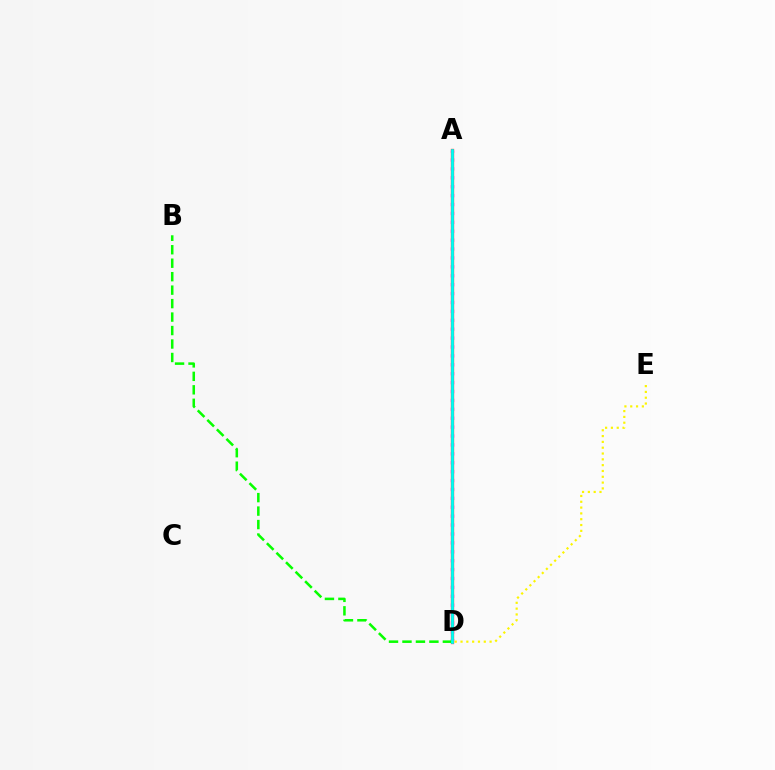{('A', 'D'): [{'color': '#0010ff', 'line_style': 'solid', 'thickness': 1.89}, {'color': '#ee00ff', 'line_style': 'dotted', 'thickness': 2.42}, {'color': '#ff0000', 'line_style': 'solid', 'thickness': 2.34}, {'color': '#00fff6', 'line_style': 'solid', 'thickness': 1.99}], ('D', 'E'): [{'color': '#fcf500', 'line_style': 'dotted', 'thickness': 1.58}], ('B', 'D'): [{'color': '#08ff00', 'line_style': 'dashed', 'thickness': 1.83}]}